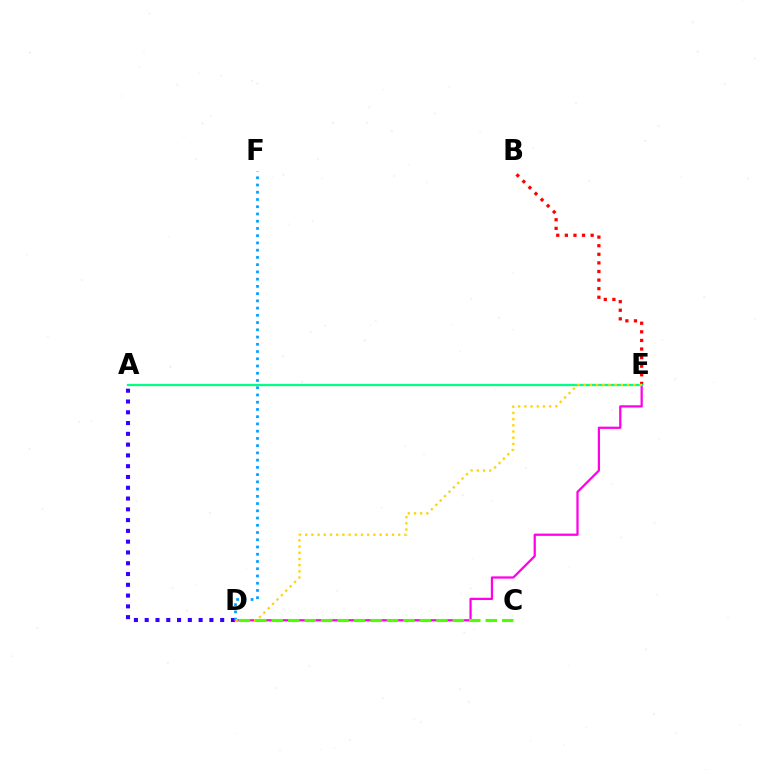{('A', 'D'): [{'color': '#3700ff', 'line_style': 'dotted', 'thickness': 2.93}], ('B', 'E'): [{'color': '#ff0000', 'line_style': 'dotted', 'thickness': 2.33}], ('D', 'F'): [{'color': '#009eff', 'line_style': 'dotted', 'thickness': 1.97}], ('D', 'E'): [{'color': '#ff00ed', 'line_style': 'solid', 'thickness': 1.62}, {'color': '#ffd500', 'line_style': 'dotted', 'thickness': 1.68}], ('A', 'E'): [{'color': '#00ff86', 'line_style': 'solid', 'thickness': 1.62}], ('C', 'D'): [{'color': '#4fff00', 'line_style': 'dashed', 'thickness': 2.24}]}